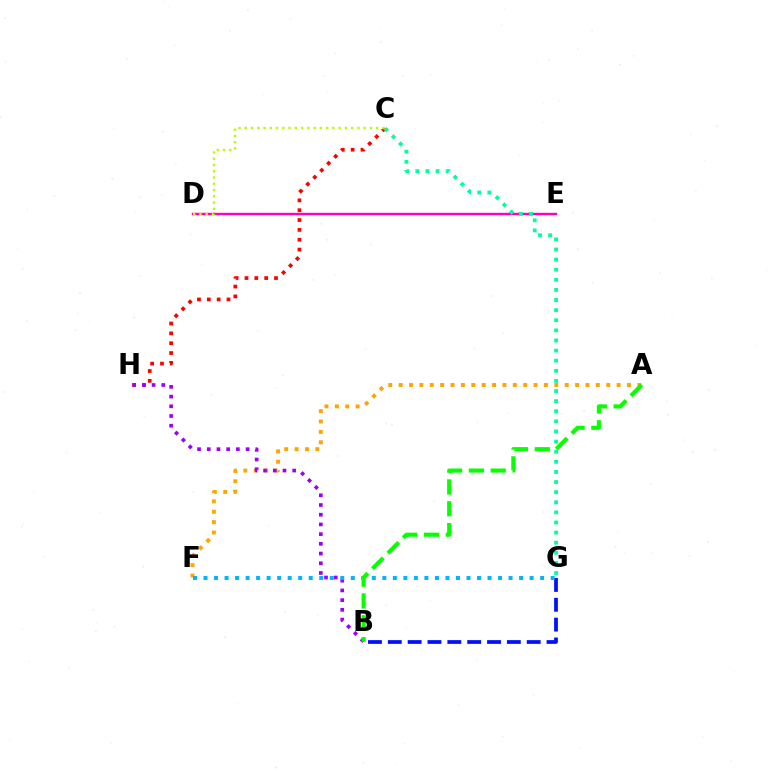{('C', 'H'): [{'color': '#ff0000', 'line_style': 'dotted', 'thickness': 2.67}], ('A', 'F'): [{'color': '#ffa500', 'line_style': 'dotted', 'thickness': 2.82}], ('B', 'G'): [{'color': '#0010ff', 'line_style': 'dashed', 'thickness': 2.7}], ('B', 'H'): [{'color': '#9b00ff', 'line_style': 'dotted', 'thickness': 2.64}], ('F', 'G'): [{'color': '#00b5ff', 'line_style': 'dotted', 'thickness': 2.86}], ('D', 'E'): [{'color': '#ff00bd', 'line_style': 'solid', 'thickness': 1.74}], ('C', 'G'): [{'color': '#00ff9d', 'line_style': 'dotted', 'thickness': 2.75}], ('C', 'D'): [{'color': '#b3ff00', 'line_style': 'dotted', 'thickness': 1.7}], ('A', 'B'): [{'color': '#08ff00', 'line_style': 'dashed', 'thickness': 2.96}]}